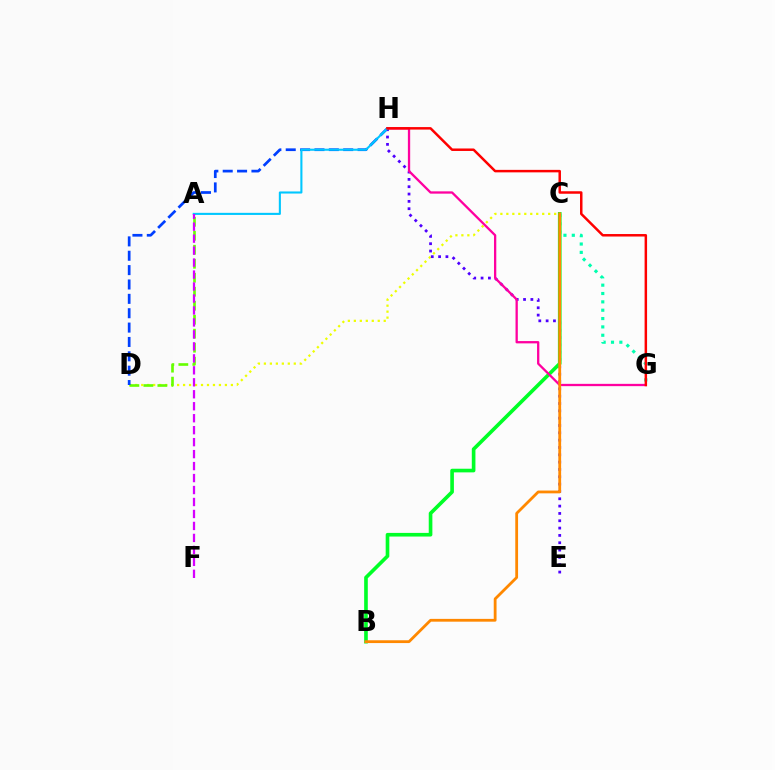{('C', 'D'): [{'color': '#eeff00', 'line_style': 'dotted', 'thickness': 1.62}], ('C', 'G'): [{'color': '#00ffaf', 'line_style': 'dotted', 'thickness': 2.27}], ('A', 'D'): [{'color': '#66ff00', 'line_style': 'dashed', 'thickness': 1.9}], ('E', 'H'): [{'color': '#4f00ff', 'line_style': 'dotted', 'thickness': 1.99}], ('B', 'C'): [{'color': '#00ff27', 'line_style': 'solid', 'thickness': 2.62}, {'color': '#ff8800', 'line_style': 'solid', 'thickness': 2.01}], ('D', 'H'): [{'color': '#003fff', 'line_style': 'dashed', 'thickness': 1.95}], ('G', 'H'): [{'color': '#ff00a0', 'line_style': 'solid', 'thickness': 1.65}, {'color': '#ff0000', 'line_style': 'solid', 'thickness': 1.79}], ('A', 'H'): [{'color': '#00c7ff', 'line_style': 'solid', 'thickness': 1.51}], ('A', 'F'): [{'color': '#d600ff', 'line_style': 'dashed', 'thickness': 1.63}]}